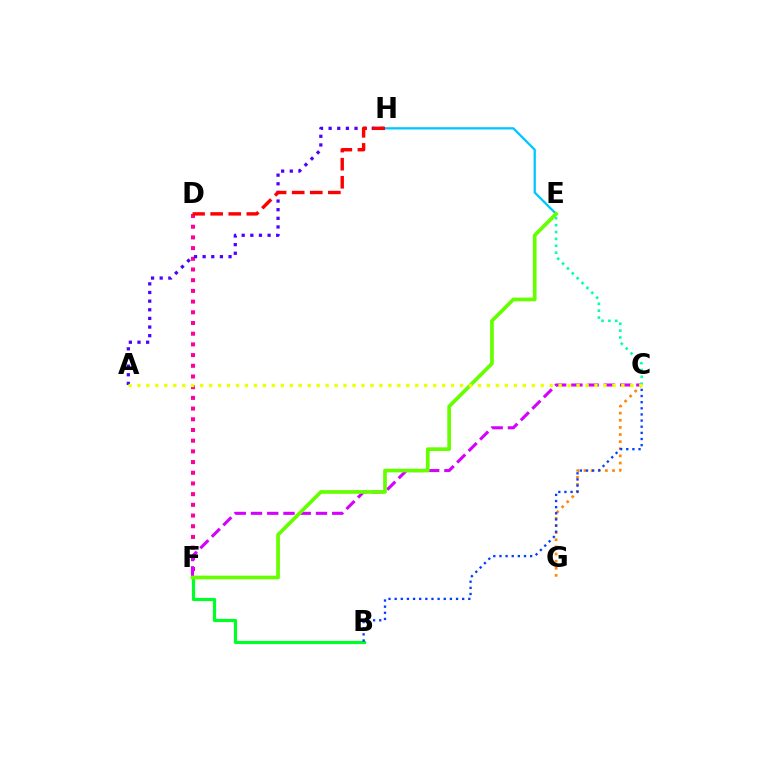{('E', 'H'): [{'color': '#00c7ff', 'line_style': 'solid', 'thickness': 1.65}], ('B', 'F'): [{'color': '#00ff27', 'line_style': 'solid', 'thickness': 2.28}], ('D', 'F'): [{'color': '#ff00a0', 'line_style': 'dotted', 'thickness': 2.91}], ('A', 'H'): [{'color': '#4f00ff', 'line_style': 'dotted', 'thickness': 2.35}], ('C', 'G'): [{'color': '#ff8800', 'line_style': 'dotted', 'thickness': 1.94}], ('C', 'F'): [{'color': '#d600ff', 'line_style': 'dashed', 'thickness': 2.21}], ('D', 'H'): [{'color': '#ff0000', 'line_style': 'dashed', 'thickness': 2.46}], ('B', 'C'): [{'color': '#003fff', 'line_style': 'dotted', 'thickness': 1.67}], ('C', 'E'): [{'color': '#00ffaf', 'line_style': 'dotted', 'thickness': 1.87}], ('E', 'F'): [{'color': '#66ff00', 'line_style': 'solid', 'thickness': 2.66}], ('A', 'C'): [{'color': '#eeff00', 'line_style': 'dotted', 'thickness': 2.44}]}